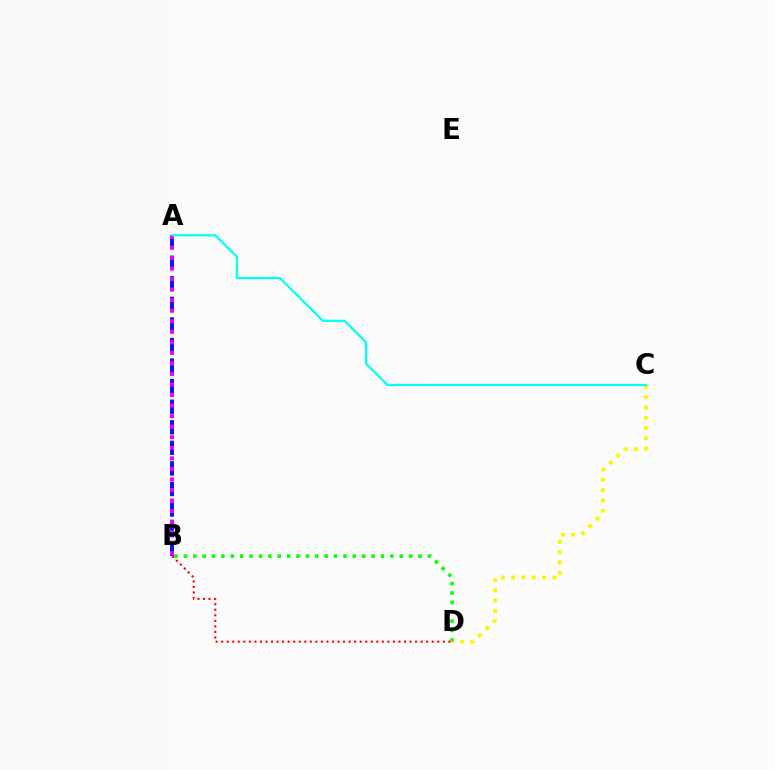{('C', 'D'): [{'color': '#fcf500', 'line_style': 'dotted', 'thickness': 2.79}], ('A', 'B'): [{'color': '#0010ff', 'line_style': 'dashed', 'thickness': 2.79}, {'color': '#ee00ff', 'line_style': 'dotted', 'thickness': 2.86}], ('B', 'D'): [{'color': '#08ff00', 'line_style': 'dotted', 'thickness': 2.55}, {'color': '#ff0000', 'line_style': 'dotted', 'thickness': 1.51}], ('A', 'C'): [{'color': '#00fff6', 'line_style': 'solid', 'thickness': 1.58}]}